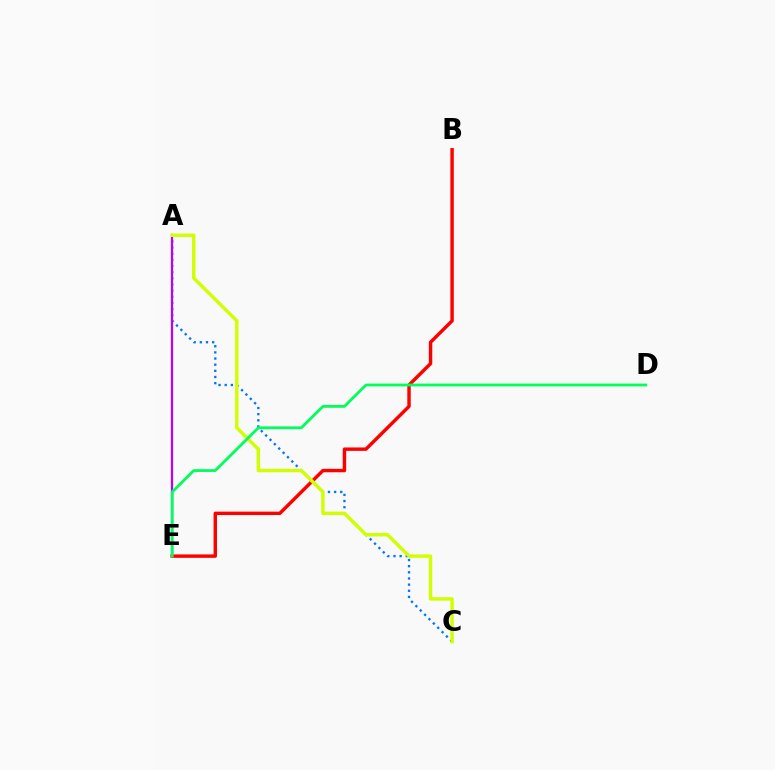{('A', 'C'): [{'color': '#0074ff', 'line_style': 'dotted', 'thickness': 1.67}, {'color': '#d1ff00', 'line_style': 'solid', 'thickness': 2.46}], ('A', 'E'): [{'color': '#b900ff', 'line_style': 'solid', 'thickness': 1.63}], ('B', 'E'): [{'color': '#ff0000', 'line_style': 'solid', 'thickness': 2.46}], ('D', 'E'): [{'color': '#00ff5c', 'line_style': 'solid', 'thickness': 2.02}]}